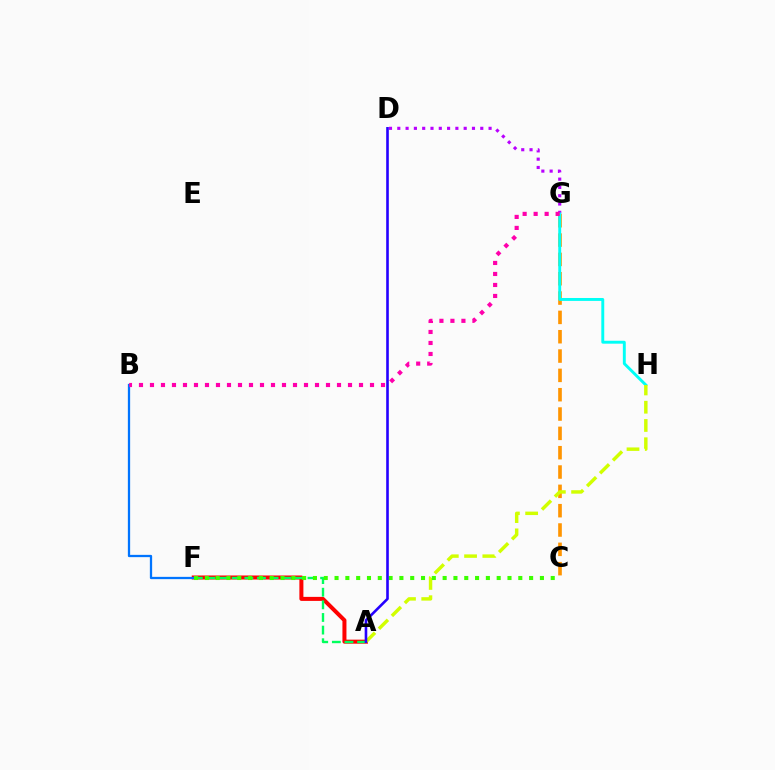{('A', 'F'): [{'color': '#ff0000', 'line_style': 'solid', 'thickness': 2.89}, {'color': '#00ff5c', 'line_style': 'dashed', 'thickness': 1.72}], ('C', 'G'): [{'color': '#ff9400', 'line_style': 'dashed', 'thickness': 2.63}], ('D', 'G'): [{'color': '#b900ff', 'line_style': 'dotted', 'thickness': 2.25}], ('G', 'H'): [{'color': '#00fff6', 'line_style': 'solid', 'thickness': 2.1}], ('B', 'F'): [{'color': '#0074ff', 'line_style': 'solid', 'thickness': 1.64}], ('A', 'H'): [{'color': '#d1ff00', 'line_style': 'dashed', 'thickness': 2.48}], ('C', 'F'): [{'color': '#3dff00', 'line_style': 'dotted', 'thickness': 2.94}], ('A', 'D'): [{'color': '#2500ff', 'line_style': 'solid', 'thickness': 1.88}], ('B', 'G'): [{'color': '#ff00ac', 'line_style': 'dotted', 'thickness': 2.99}]}